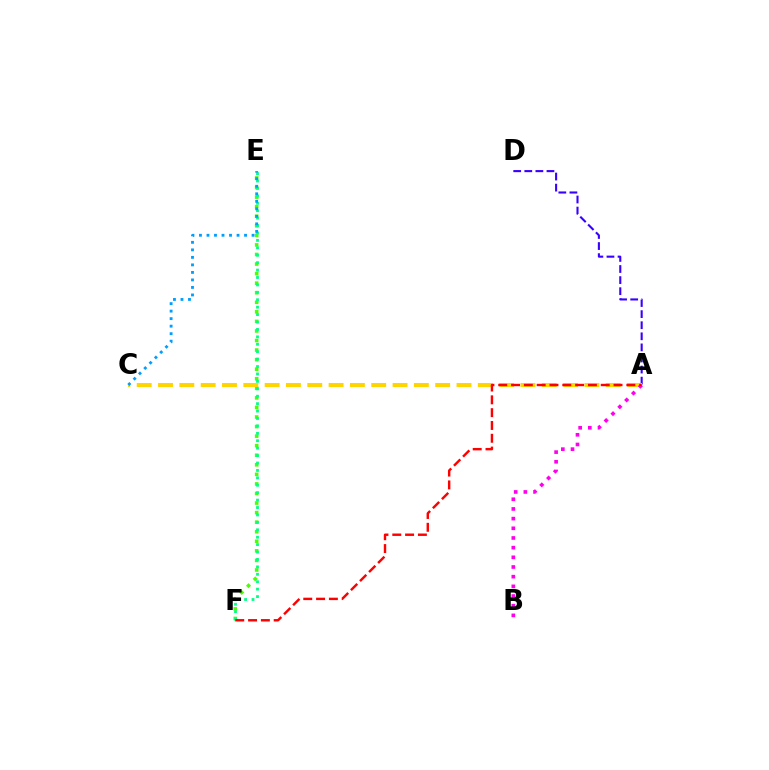{('A', 'D'): [{'color': '#3700ff', 'line_style': 'dashed', 'thickness': 1.51}], ('E', 'F'): [{'color': '#4fff00', 'line_style': 'dotted', 'thickness': 2.6}, {'color': '#00ff86', 'line_style': 'dotted', 'thickness': 2.02}], ('A', 'C'): [{'color': '#ffd500', 'line_style': 'dashed', 'thickness': 2.9}], ('A', 'B'): [{'color': '#ff00ed', 'line_style': 'dotted', 'thickness': 2.63}], ('C', 'E'): [{'color': '#009eff', 'line_style': 'dotted', 'thickness': 2.04}], ('A', 'F'): [{'color': '#ff0000', 'line_style': 'dashed', 'thickness': 1.74}]}